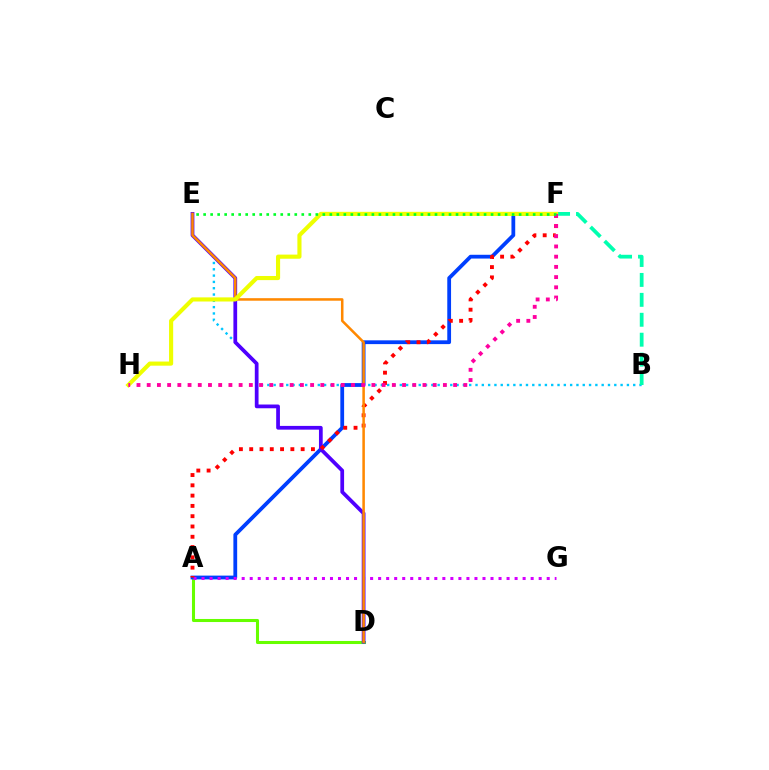{('A', 'D'): [{'color': '#66ff00', 'line_style': 'solid', 'thickness': 2.2}], ('B', 'E'): [{'color': '#00c7ff', 'line_style': 'dotted', 'thickness': 1.71}], ('A', 'F'): [{'color': '#003fff', 'line_style': 'solid', 'thickness': 2.72}, {'color': '#ff0000', 'line_style': 'dotted', 'thickness': 2.8}], ('A', 'G'): [{'color': '#d600ff', 'line_style': 'dotted', 'thickness': 2.18}], ('D', 'E'): [{'color': '#4f00ff', 'line_style': 'solid', 'thickness': 2.69}, {'color': '#ff8800', 'line_style': 'solid', 'thickness': 1.82}], ('B', 'F'): [{'color': '#00ffaf', 'line_style': 'dashed', 'thickness': 2.71}], ('F', 'H'): [{'color': '#eeff00', 'line_style': 'solid', 'thickness': 2.97}, {'color': '#ff00a0', 'line_style': 'dotted', 'thickness': 2.78}], ('E', 'F'): [{'color': '#00ff27', 'line_style': 'dotted', 'thickness': 1.9}]}